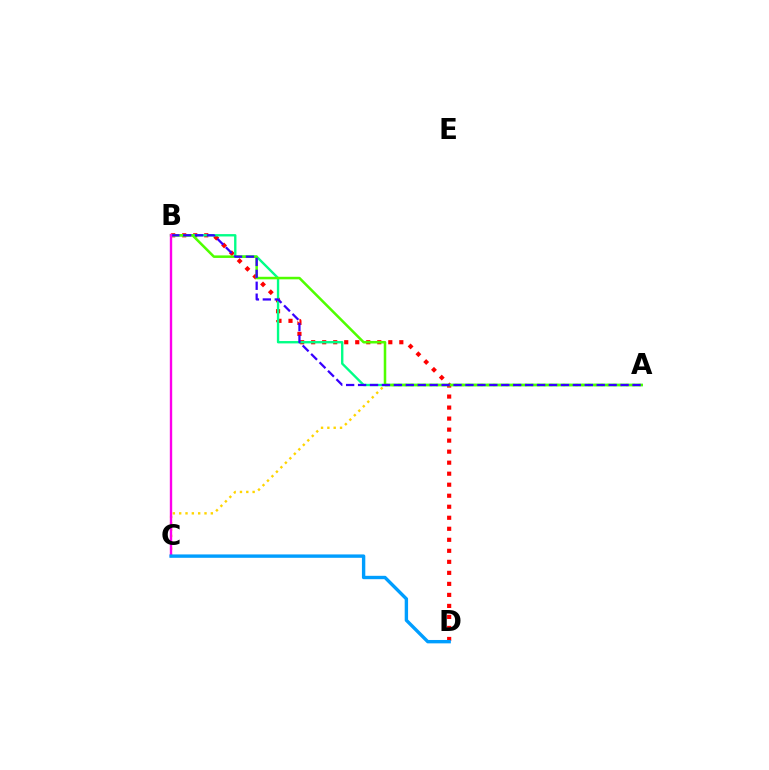{('A', 'C'): [{'color': '#ffd500', 'line_style': 'dotted', 'thickness': 1.72}], ('B', 'D'): [{'color': '#ff0000', 'line_style': 'dotted', 'thickness': 2.99}], ('A', 'B'): [{'color': '#00ff86', 'line_style': 'solid', 'thickness': 1.7}, {'color': '#4fff00', 'line_style': 'solid', 'thickness': 1.83}, {'color': '#3700ff', 'line_style': 'dashed', 'thickness': 1.62}], ('B', 'C'): [{'color': '#ff00ed', 'line_style': 'solid', 'thickness': 1.71}], ('C', 'D'): [{'color': '#009eff', 'line_style': 'solid', 'thickness': 2.43}]}